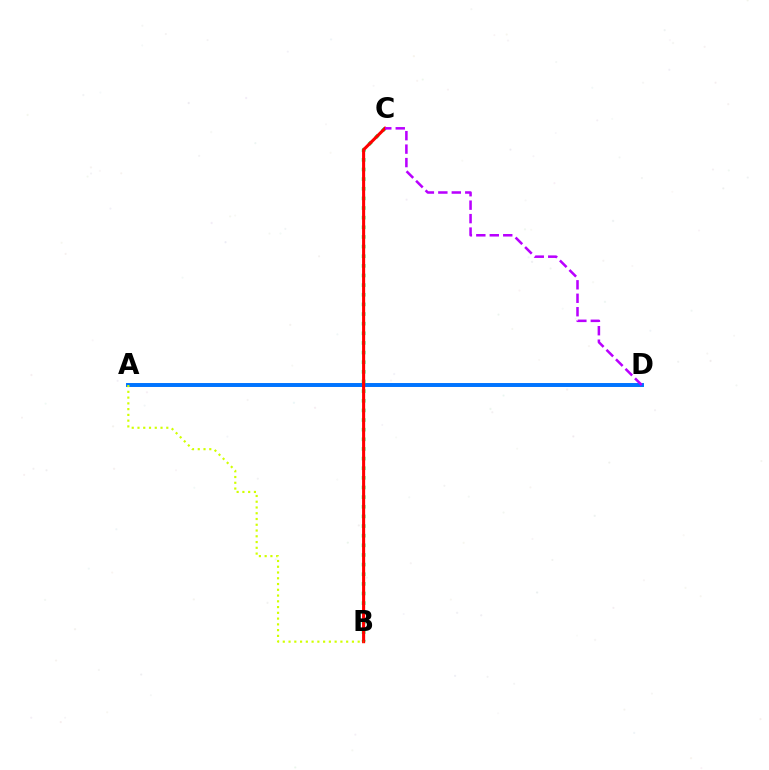{('A', 'D'): [{'color': '#0074ff', 'line_style': 'solid', 'thickness': 2.84}], ('B', 'C'): [{'color': '#00ff5c', 'line_style': 'dotted', 'thickness': 2.62}, {'color': '#ff0000', 'line_style': 'solid', 'thickness': 2.22}], ('A', 'B'): [{'color': '#d1ff00', 'line_style': 'dotted', 'thickness': 1.57}], ('C', 'D'): [{'color': '#b900ff', 'line_style': 'dashed', 'thickness': 1.83}]}